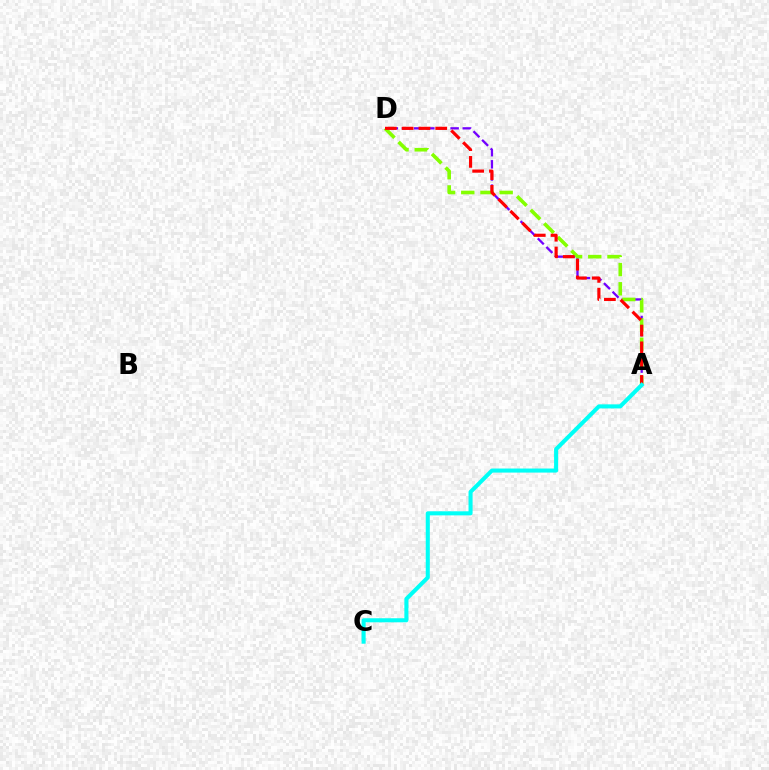{('A', 'D'): [{'color': '#7200ff', 'line_style': 'dashed', 'thickness': 1.65}, {'color': '#84ff00', 'line_style': 'dashed', 'thickness': 2.61}, {'color': '#ff0000', 'line_style': 'dashed', 'thickness': 2.28}], ('A', 'C'): [{'color': '#00fff6', 'line_style': 'solid', 'thickness': 2.92}]}